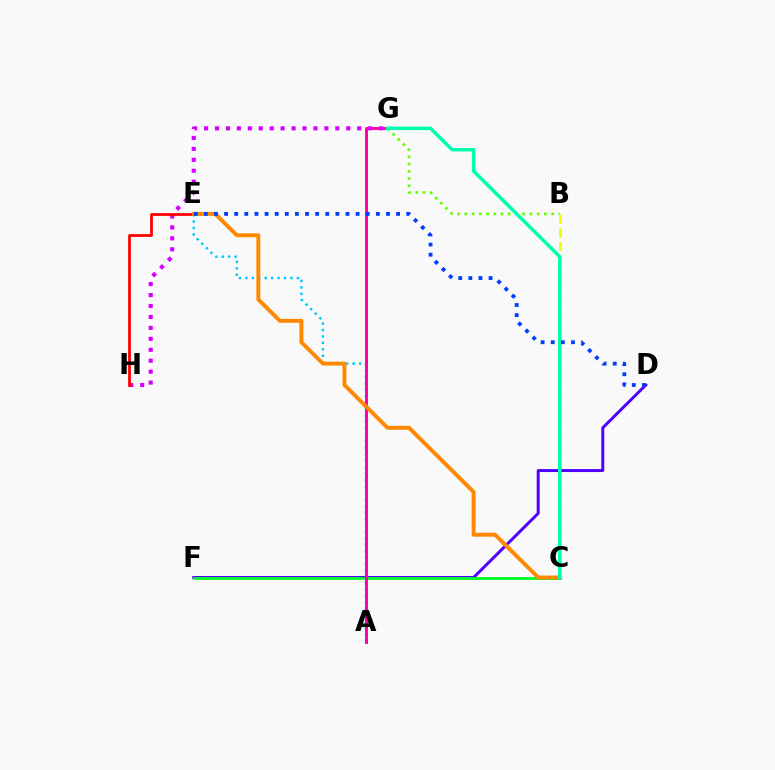{('A', 'E'): [{'color': '#00c7ff', 'line_style': 'dotted', 'thickness': 1.75}], ('B', 'G'): [{'color': '#66ff00', 'line_style': 'dotted', 'thickness': 1.96}], ('D', 'F'): [{'color': '#4f00ff', 'line_style': 'solid', 'thickness': 2.13}], ('C', 'F'): [{'color': '#00ff27', 'line_style': 'solid', 'thickness': 2.01}], ('A', 'G'): [{'color': '#ff00a0', 'line_style': 'solid', 'thickness': 2.11}], ('G', 'H'): [{'color': '#d600ff', 'line_style': 'dotted', 'thickness': 2.97}], ('E', 'H'): [{'color': '#ff0000', 'line_style': 'solid', 'thickness': 1.98}], ('C', 'E'): [{'color': '#ff8800', 'line_style': 'solid', 'thickness': 2.83}], ('B', 'C'): [{'color': '#eeff00', 'line_style': 'dashed', 'thickness': 1.85}], ('C', 'G'): [{'color': '#00ffaf', 'line_style': 'solid', 'thickness': 2.52}], ('D', 'E'): [{'color': '#003fff', 'line_style': 'dotted', 'thickness': 2.75}]}